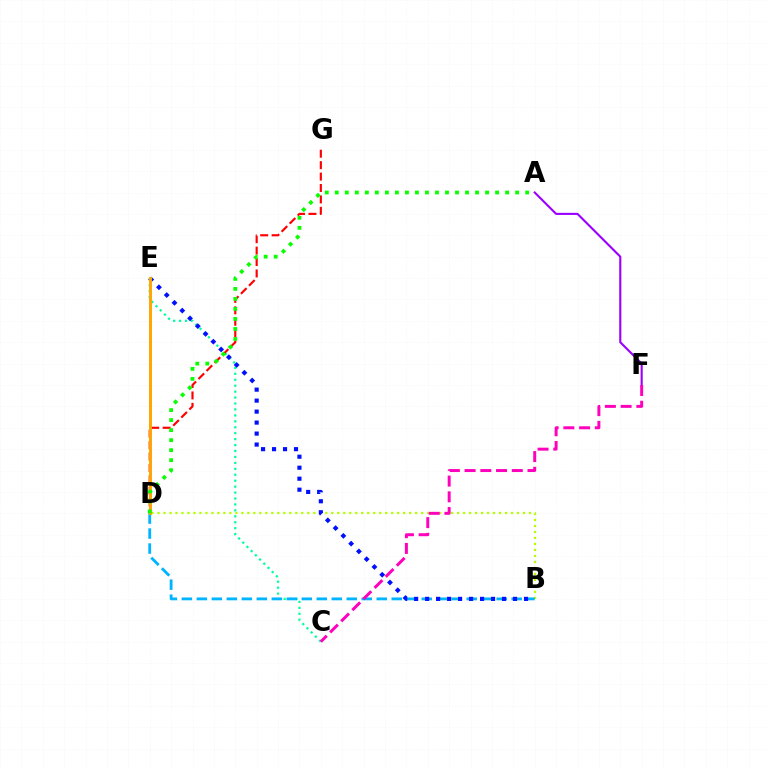{('C', 'E'): [{'color': '#00ff9d', 'line_style': 'dotted', 'thickness': 1.61}], ('B', 'D'): [{'color': '#b3ff00', 'line_style': 'dotted', 'thickness': 1.63}, {'color': '#00b5ff', 'line_style': 'dashed', 'thickness': 2.04}], ('D', 'G'): [{'color': '#ff0000', 'line_style': 'dashed', 'thickness': 1.55}], ('A', 'F'): [{'color': '#9b00ff', 'line_style': 'solid', 'thickness': 1.51}], ('C', 'F'): [{'color': '#ff00bd', 'line_style': 'dashed', 'thickness': 2.14}], ('B', 'E'): [{'color': '#0010ff', 'line_style': 'dotted', 'thickness': 2.99}], ('D', 'E'): [{'color': '#ffa500', 'line_style': 'solid', 'thickness': 2.12}], ('A', 'D'): [{'color': '#08ff00', 'line_style': 'dotted', 'thickness': 2.72}]}